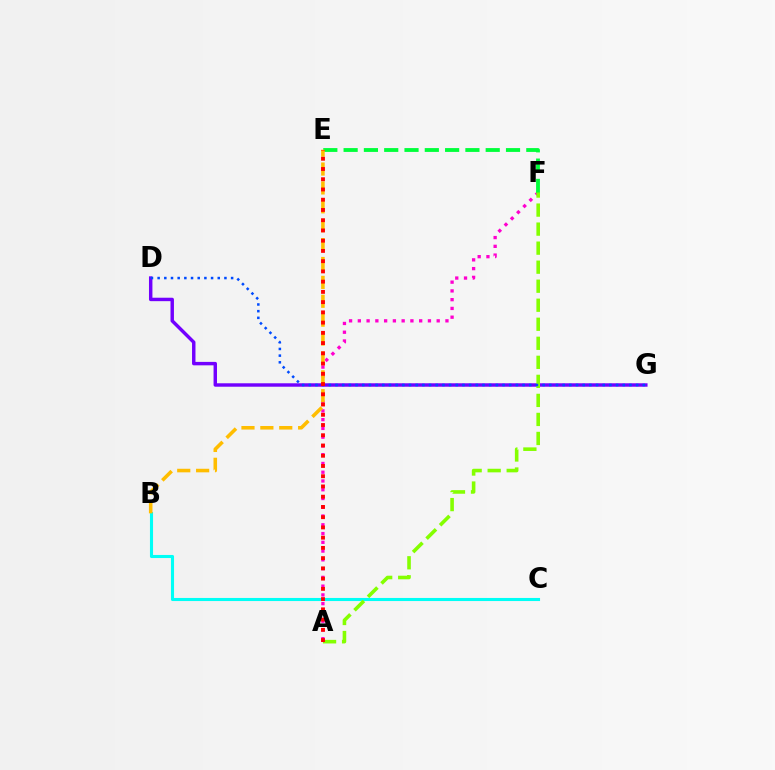{('D', 'G'): [{'color': '#7200ff', 'line_style': 'solid', 'thickness': 2.48}, {'color': '#004bff', 'line_style': 'dotted', 'thickness': 1.81}], ('A', 'F'): [{'color': '#ff00cf', 'line_style': 'dotted', 'thickness': 2.38}, {'color': '#84ff00', 'line_style': 'dashed', 'thickness': 2.59}], ('B', 'C'): [{'color': '#00fff6', 'line_style': 'solid', 'thickness': 2.22}], ('E', 'F'): [{'color': '#00ff39', 'line_style': 'dashed', 'thickness': 2.76}], ('B', 'E'): [{'color': '#ffbd00', 'line_style': 'dashed', 'thickness': 2.57}], ('A', 'E'): [{'color': '#ff0000', 'line_style': 'dotted', 'thickness': 2.78}]}